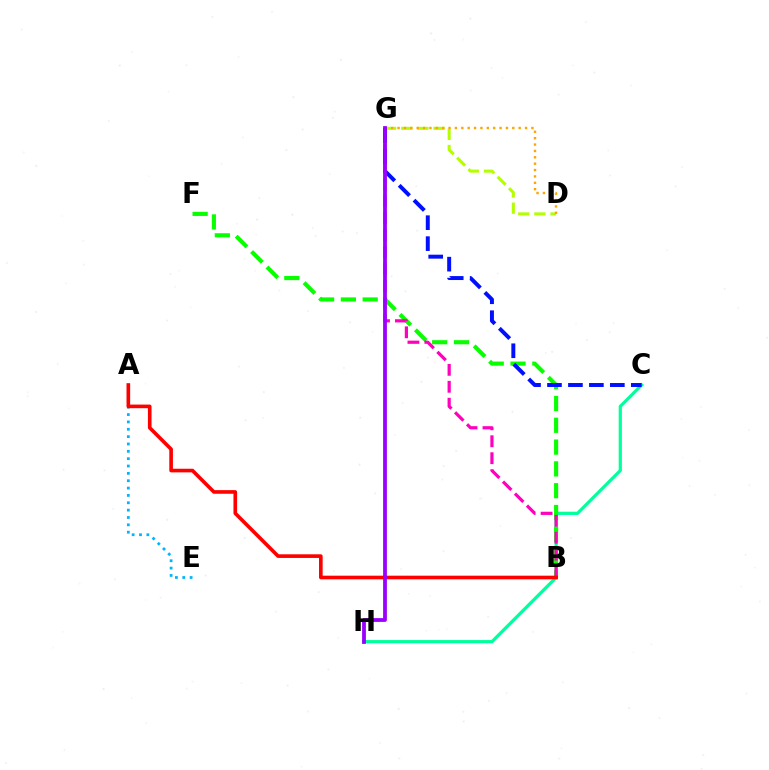{('A', 'E'): [{'color': '#00b5ff', 'line_style': 'dotted', 'thickness': 2.0}], ('C', 'H'): [{'color': '#00ff9d', 'line_style': 'solid', 'thickness': 2.31}], ('B', 'F'): [{'color': '#08ff00', 'line_style': 'dashed', 'thickness': 2.96}], ('B', 'G'): [{'color': '#ff00bd', 'line_style': 'dashed', 'thickness': 2.3}], ('D', 'G'): [{'color': '#b3ff00', 'line_style': 'dashed', 'thickness': 2.19}, {'color': '#ffa500', 'line_style': 'dotted', 'thickness': 1.73}], ('A', 'B'): [{'color': '#ff0000', 'line_style': 'solid', 'thickness': 2.62}], ('C', 'G'): [{'color': '#0010ff', 'line_style': 'dashed', 'thickness': 2.85}], ('G', 'H'): [{'color': '#9b00ff', 'line_style': 'solid', 'thickness': 2.72}]}